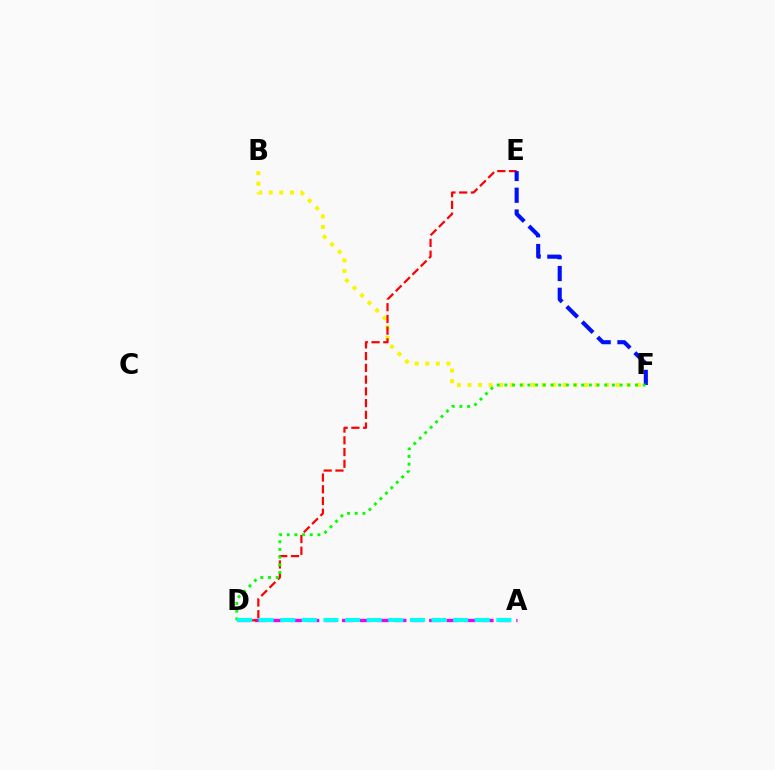{('B', 'F'): [{'color': '#fcf500', 'line_style': 'dotted', 'thickness': 2.88}], ('A', 'D'): [{'color': '#ee00ff', 'line_style': 'dashed', 'thickness': 2.37}, {'color': '#00fff6', 'line_style': 'dashed', 'thickness': 2.94}], ('D', 'E'): [{'color': '#ff0000', 'line_style': 'dashed', 'thickness': 1.6}], ('E', 'F'): [{'color': '#0010ff', 'line_style': 'dashed', 'thickness': 2.96}], ('D', 'F'): [{'color': '#08ff00', 'line_style': 'dotted', 'thickness': 2.09}]}